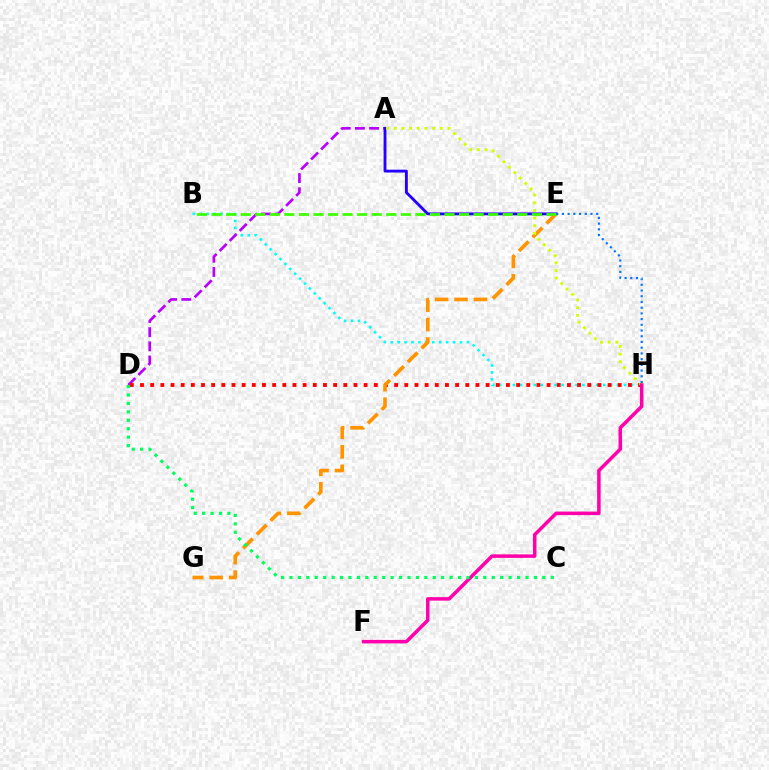{('B', 'H'): [{'color': '#00fff6', 'line_style': 'dotted', 'thickness': 1.88}], ('A', 'D'): [{'color': '#b900ff', 'line_style': 'dashed', 'thickness': 1.93}], ('D', 'H'): [{'color': '#ff0000', 'line_style': 'dotted', 'thickness': 2.76}], ('A', 'E'): [{'color': '#2500ff', 'line_style': 'solid', 'thickness': 2.05}], ('E', 'G'): [{'color': '#ff9400', 'line_style': 'dashed', 'thickness': 2.64}], ('A', 'H'): [{'color': '#d1ff00', 'line_style': 'dotted', 'thickness': 2.08}], ('F', 'H'): [{'color': '#ff00ac', 'line_style': 'solid', 'thickness': 2.53}], ('C', 'D'): [{'color': '#00ff5c', 'line_style': 'dotted', 'thickness': 2.29}], ('B', 'E'): [{'color': '#3dff00', 'line_style': 'dashed', 'thickness': 1.98}], ('E', 'H'): [{'color': '#0074ff', 'line_style': 'dotted', 'thickness': 1.55}]}